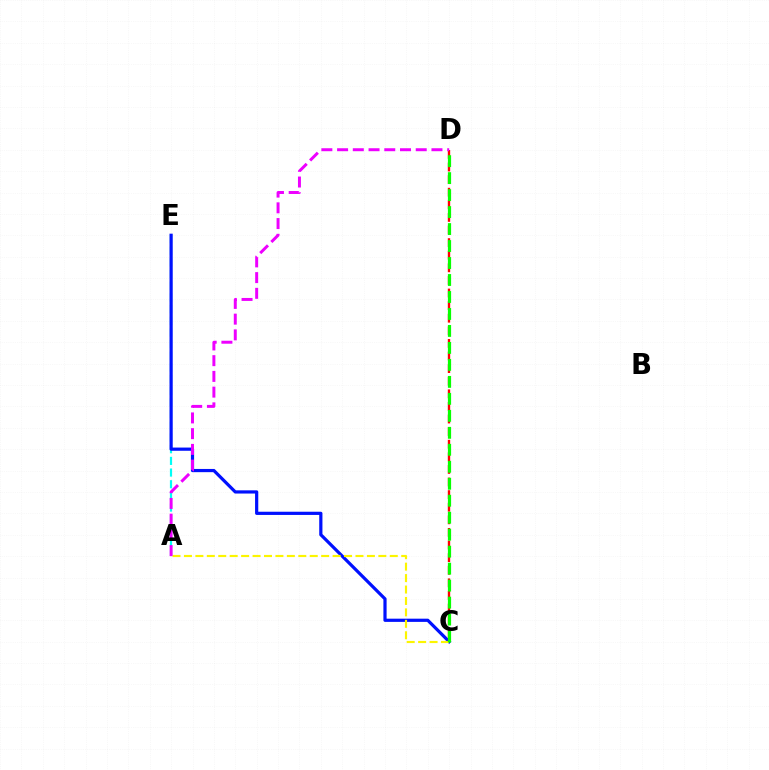{('A', 'E'): [{'color': '#00fff6', 'line_style': 'dashed', 'thickness': 1.59}], ('C', 'E'): [{'color': '#0010ff', 'line_style': 'solid', 'thickness': 2.31}], ('A', 'C'): [{'color': '#fcf500', 'line_style': 'dashed', 'thickness': 1.55}], ('C', 'D'): [{'color': '#ff0000', 'line_style': 'dashed', 'thickness': 1.71}, {'color': '#08ff00', 'line_style': 'dashed', 'thickness': 2.31}], ('A', 'D'): [{'color': '#ee00ff', 'line_style': 'dashed', 'thickness': 2.14}]}